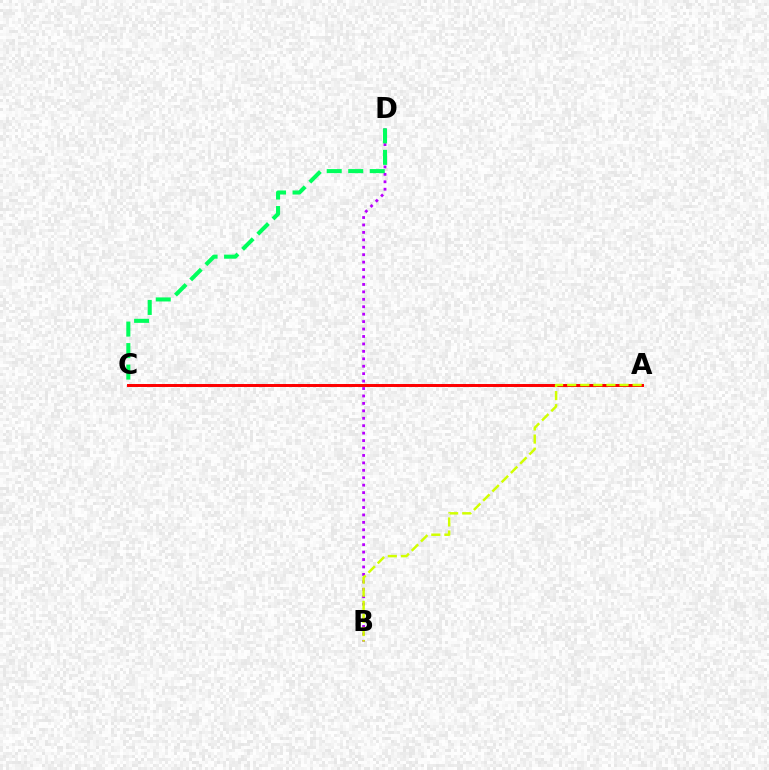{('A', 'C'): [{'color': '#0074ff', 'line_style': 'dotted', 'thickness': 2.02}, {'color': '#ff0000', 'line_style': 'solid', 'thickness': 2.13}], ('B', 'D'): [{'color': '#b900ff', 'line_style': 'dotted', 'thickness': 2.02}], ('A', 'B'): [{'color': '#d1ff00', 'line_style': 'dashed', 'thickness': 1.78}], ('C', 'D'): [{'color': '#00ff5c', 'line_style': 'dashed', 'thickness': 2.92}]}